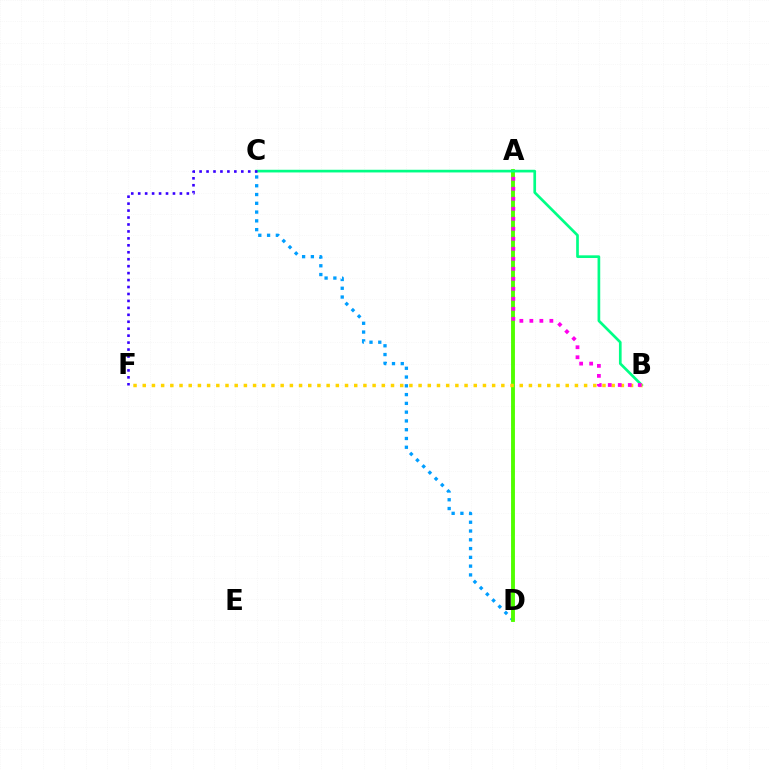{('A', 'D'): [{'color': '#ff0000', 'line_style': 'dashed', 'thickness': 1.65}, {'color': '#4fff00', 'line_style': 'solid', 'thickness': 2.78}], ('C', 'D'): [{'color': '#009eff', 'line_style': 'dotted', 'thickness': 2.38}], ('B', 'C'): [{'color': '#00ff86', 'line_style': 'solid', 'thickness': 1.93}], ('B', 'F'): [{'color': '#ffd500', 'line_style': 'dotted', 'thickness': 2.5}], ('C', 'F'): [{'color': '#3700ff', 'line_style': 'dotted', 'thickness': 1.89}], ('A', 'B'): [{'color': '#ff00ed', 'line_style': 'dotted', 'thickness': 2.72}]}